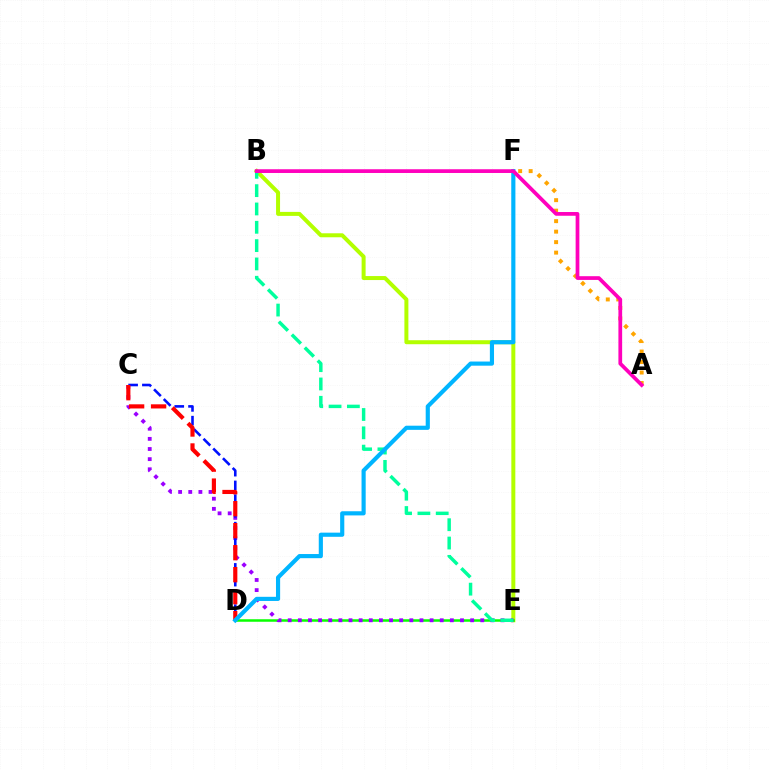{('B', 'E'): [{'color': '#b3ff00', 'line_style': 'solid', 'thickness': 2.87}, {'color': '#00ff9d', 'line_style': 'dashed', 'thickness': 2.49}], ('D', 'E'): [{'color': '#08ff00', 'line_style': 'solid', 'thickness': 1.8}], ('A', 'F'): [{'color': '#ffa500', 'line_style': 'dotted', 'thickness': 2.85}], ('C', 'E'): [{'color': '#9b00ff', 'line_style': 'dotted', 'thickness': 2.75}], ('C', 'D'): [{'color': '#0010ff', 'line_style': 'dashed', 'thickness': 1.87}, {'color': '#ff0000', 'line_style': 'dashed', 'thickness': 2.99}], ('D', 'F'): [{'color': '#00b5ff', 'line_style': 'solid', 'thickness': 2.99}], ('A', 'B'): [{'color': '#ff00bd', 'line_style': 'solid', 'thickness': 2.69}]}